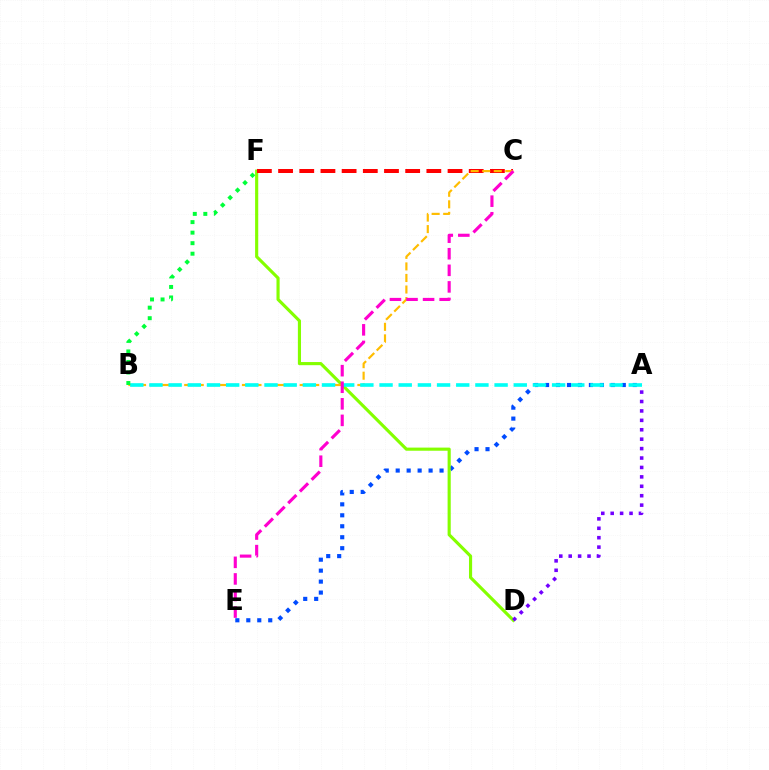{('A', 'E'): [{'color': '#004bff', 'line_style': 'dotted', 'thickness': 2.98}], ('D', 'F'): [{'color': '#84ff00', 'line_style': 'solid', 'thickness': 2.26}], ('C', 'F'): [{'color': '#ff0000', 'line_style': 'dashed', 'thickness': 2.88}], ('B', 'C'): [{'color': '#ffbd00', 'line_style': 'dashed', 'thickness': 1.57}], ('A', 'B'): [{'color': '#00fff6', 'line_style': 'dashed', 'thickness': 2.6}], ('C', 'E'): [{'color': '#ff00cf', 'line_style': 'dashed', 'thickness': 2.25}], ('A', 'D'): [{'color': '#7200ff', 'line_style': 'dotted', 'thickness': 2.56}], ('B', 'F'): [{'color': '#00ff39', 'line_style': 'dotted', 'thickness': 2.86}]}